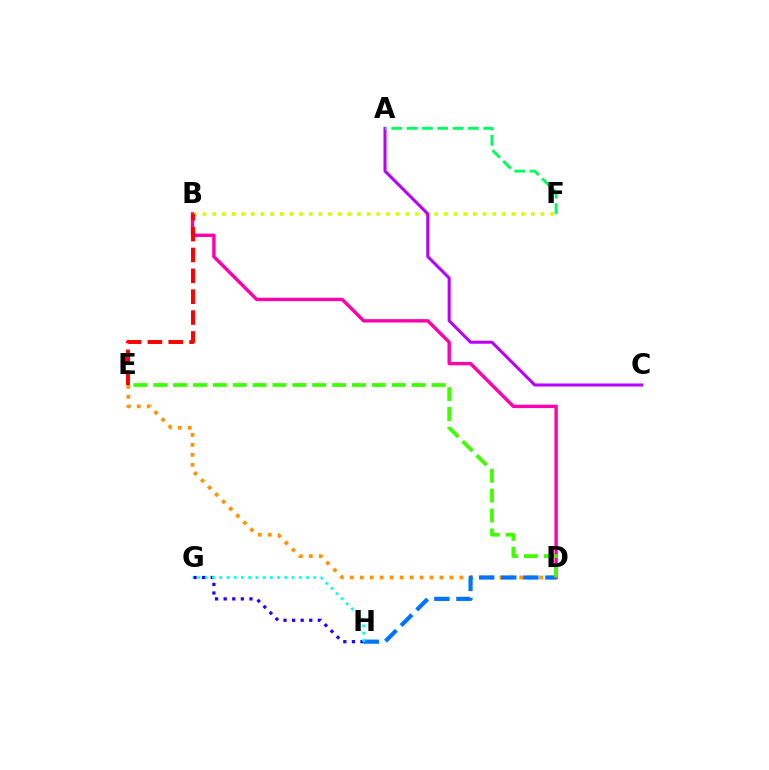{('B', 'F'): [{'color': '#d1ff00', 'line_style': 'dotted', 'thickness': 2.62}], ('D', 'E'): [{'color': '#ff9400', 'line_style': 'dotted', 'thickness': 2.71}, {'color': '#3dff00', 'line_style': 'dashed', 'thickness': 2.7}], ('A', 'C'): [{'color': '#b900ff', 'line_style': 'solid', 'thickness': 2.19}], ('G', 'H'): [{'color': '#2500ff', 'line_style': 'dotted', 'thickness': 2.33}, {'color': '#00fff6', 'line_style': 'dotted', 'thickness': 1.96}], ('B', 'D'): [{'color': '#ff00ac', 'line_style': 'solid', 'thickness': 2.44}], ('D', 'H'): [{'color': '#0074ff', 'line_style': 'dashed', 'thickness': 3.0}], ('B', 'E'): [{'color': '#ff0000', 'line_style': 'dashed', 'thickness': 2.83}], ('A', 'F'): [{'color': '#00ff5c', 'line_style': 'dashed', 'thickness': 2.08}]}